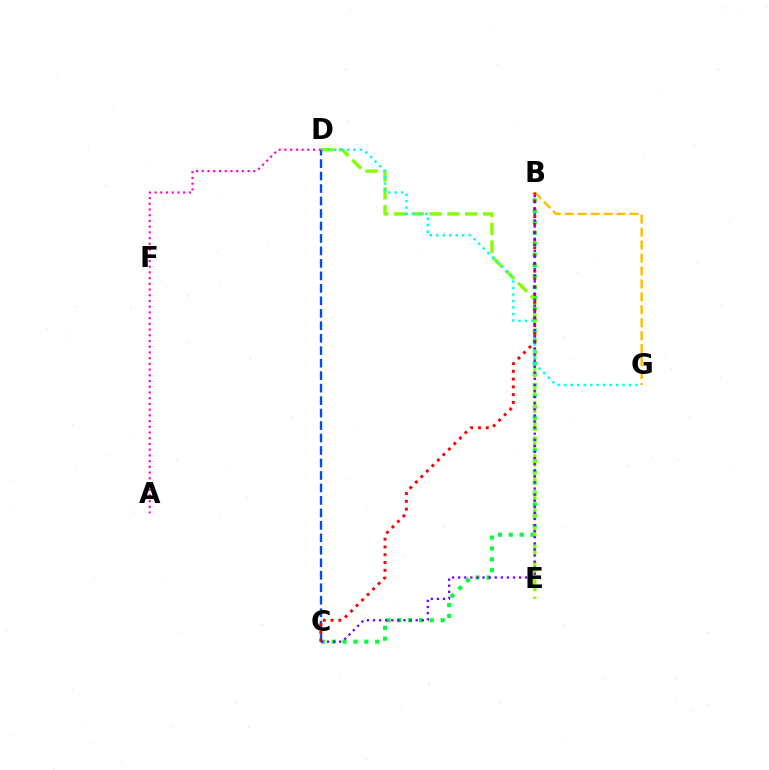{('B', 'C'): [{'color': '#00ff39', 'line_style': 'dotted', 'thickness': 2.95}, {'color': '#ff0000', 'line_style': 'dotted', 'thickness': 2.12}, {'color': '#7200ff', 'line_style': 'dotted', 'thickness': 1.66}], ('D', 'E'): [{'color': '#84ff00', 'line_style': 'dashed', 'thickness': 2.42}], ('B', 'G'): [{'color': '#ffbd00', 'line_style': 'dashed', 'thickness': 1.76}], ('D', 'G'): [{'color': '#00fff6', 'line_style': 'dotted', 'thickness': 1.76}], ('C', 'D'): [{'color': '#004bff', 'line_style': 'dashed', 'thickness': 1.69}], ('A', 'D'): [{'color': '#ff00cf', 'line_style': 'dotted', 'thickness': 1.55}]}